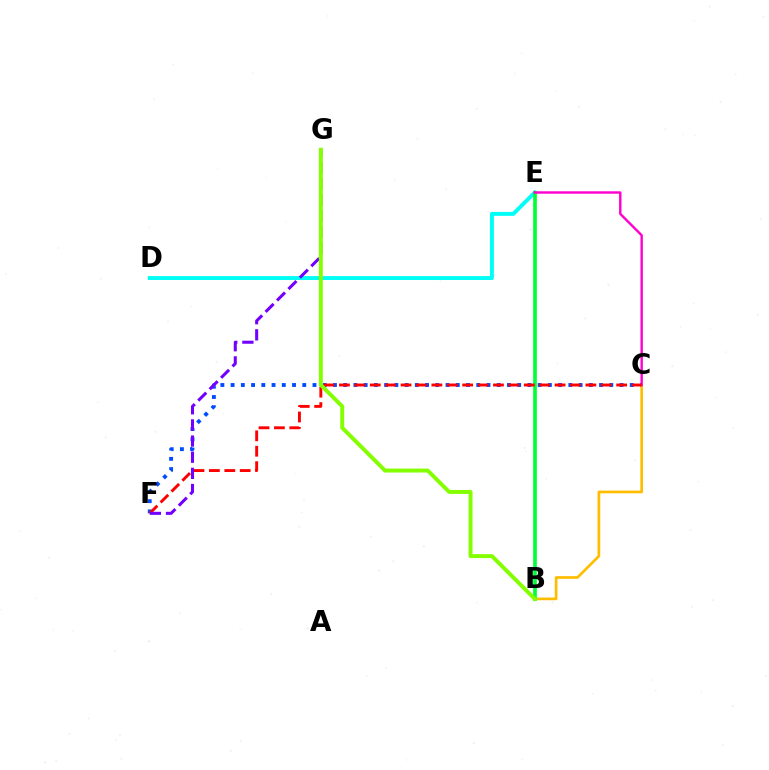{('C', 'F'): [{'color': '#004bff', 'line_style': 'dotted', 'thickness': 2.78}, {'color': '#ff0000', 'line_style': 'dashed', 'thickness': 2.09}], ('D', 'E'): [{'color': '#00fff6', 'line_style': 'solid', 'thickness': 2.82}], ('B', 'C'): [{'color': '#ffbd00', 'line_style': 'solid', 'thickness': 1.94}], ('B', 'E'): [{'color': '#00ff39', 'line_style': 'solid', 'thickness': 2.64}], ('C', 'E'): [{'color': '#ff00cf', 'line_style': 'solid', 'thickness': 1.73}], ('F', 'G'): [{'color': '#7200ff', 'line_style': 'dashed', 'thickness': 2.19}], ('B', 'G'): [{'color': '#84ff00', 'line_style': 'solid', 'thickness': 2.83}]}